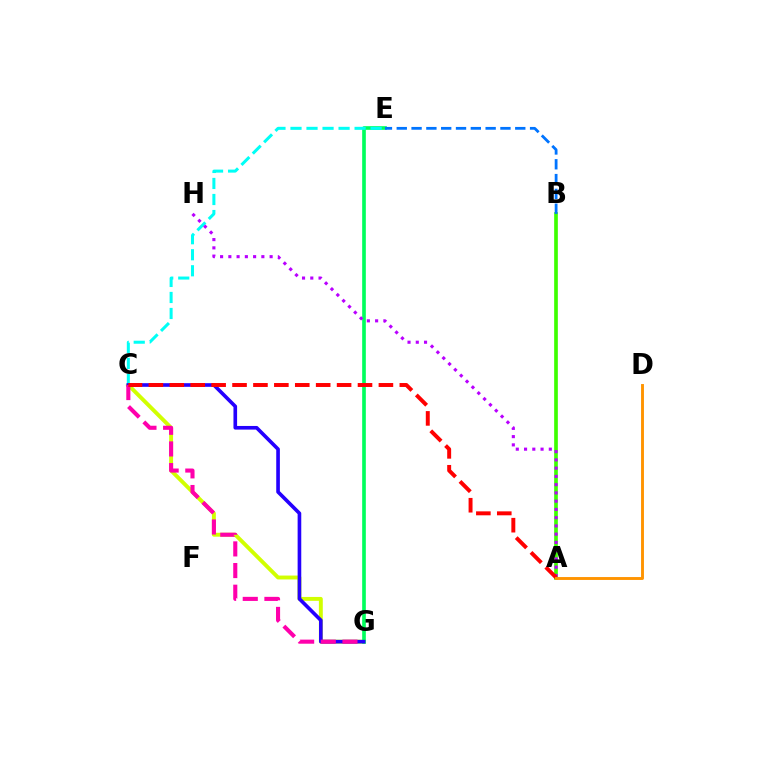{('A', 'B'): [{'color': '#3dff00', 'line_style': 'solid', 'thickness': 2.64}], ('C', 'G'): [{'color': '#d1ff00', 'line_style': 'solid', 'thickness': 2.81}, {'color': '#2500ff', 'line_style': 'solid', 'thickness': 2.62}, {'color': '#ff00ac', 'line_style': 'dashed', 'thickness': 2.94}], ('E', 'G'): [{'color': '#00ff5c', 'line_style': 'solid', 'thickness': 2.63}], ('C', 'E'): [{'color': '#00fff6', 'line_style': 'dashed', 'thickness': 2.18}], ('A', 'H'): [{'color': '#b900ff', 'line_style': 'dotted', 'thickness': 2.24}], ('A', 'C'): [{'color': '#ff0000', 'line_style': 'dashed', 'thickness': 2.84}], ('A', 'D'): [{'color': '#ff9400', 'line_style': 'solid', 'thickness': 2.09}], ('B', 'E'): [{'color': '#0074ff', 'line_style': 'dashed', 'thickness': 2.01}]}